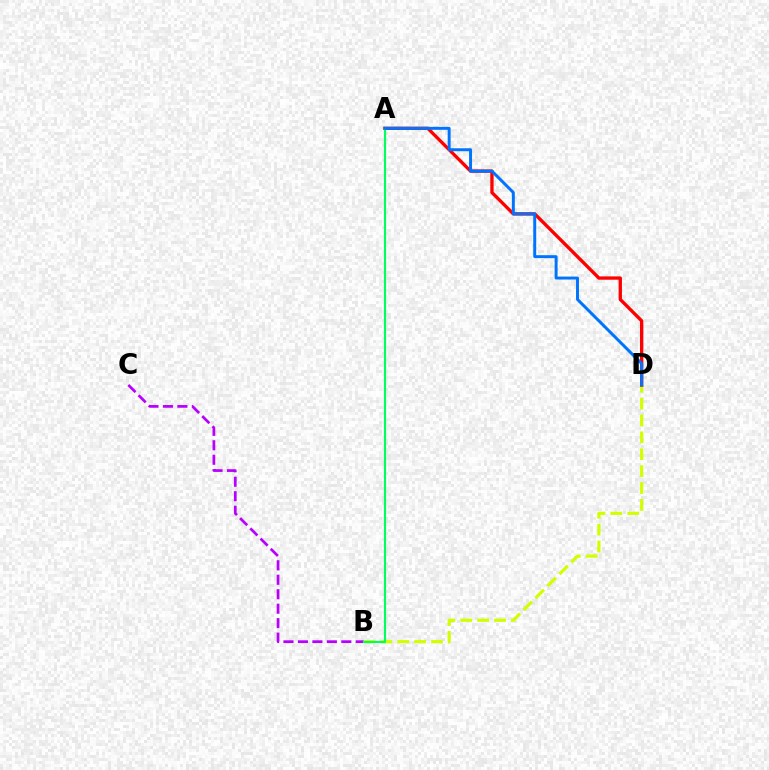{('B', 'D'): [{'color': '#d1ff00', 'line_style': 'dashed', 'thickness': 2.29}], ('B', 'C'): [{'color': '#b900ff', 'line_style': 'dashed', 'thickness': 1.97}], ('A', 'D'): [{'color': '#ff0000', 'line_style': 'solid', 'thickness': 2.4}, {'color': '#0074ff', 'line_style': 'solid', 'thickness': 2.13}], ('A', 'B'): [{'color': '#00ff5c', 'line_style': 'solid', 'thickness': 1.55}]}